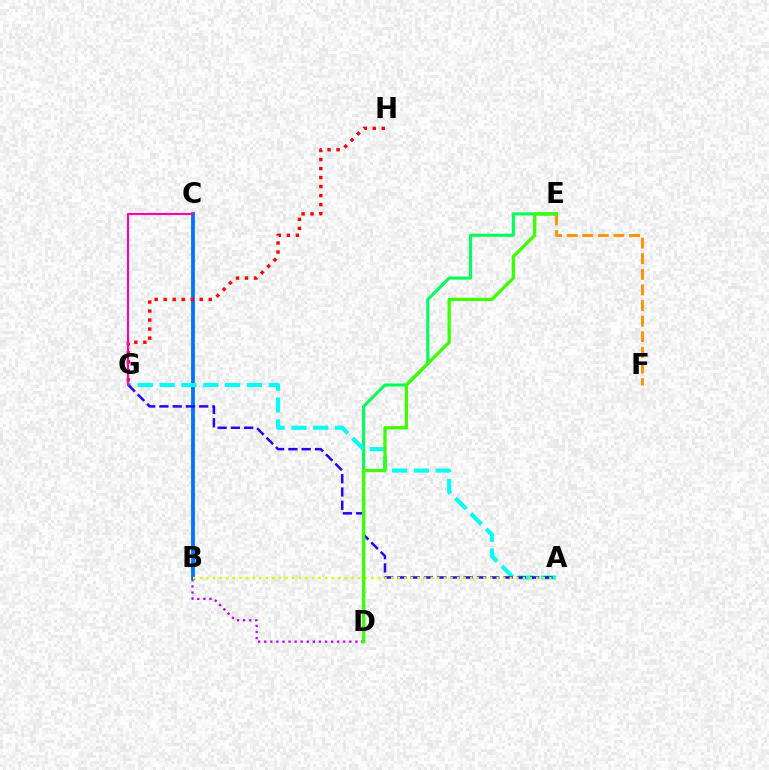{('B', 'C'): [{'color': '#0074ff', 'line_style': 'solid', 'thickness': 2.76}], ('D', 'E'): [{'color': '#00ff5c', 'line_style': 'solid', 'thickness': 2.21}, {'color': '#3dff00', 'line_style': 'solid', 'thickness': 2.35}], ('E', 'F'): [{'color': '#ff9400', 'line_style': 'dashed', 'thickness': 2.12}], ('A', 'G'): [{'color': '#00fff6', 'line_style': 'dashed', 'thickness': 2.96}, {'color': '#2500ff', 'line_style': 'dashed', 'thickness': 1.8}], ('G', 'H'): [{'color': '#ff0000', 'line_style': 'dotted', 'thickness': 2.45}], ('B', 'D'): [{'color': '#b900ff', 'line_style': 'dotted', 'thickness': 1.65}], ('C', 'G'): [{'color': '#ff00ac', 'line_style': 'solid', 'thickness': 1.55}], ('A', 'B'): [{'color': '#d1ff00', 'line_style': 'dotted', 'thickness': 1.79}]}